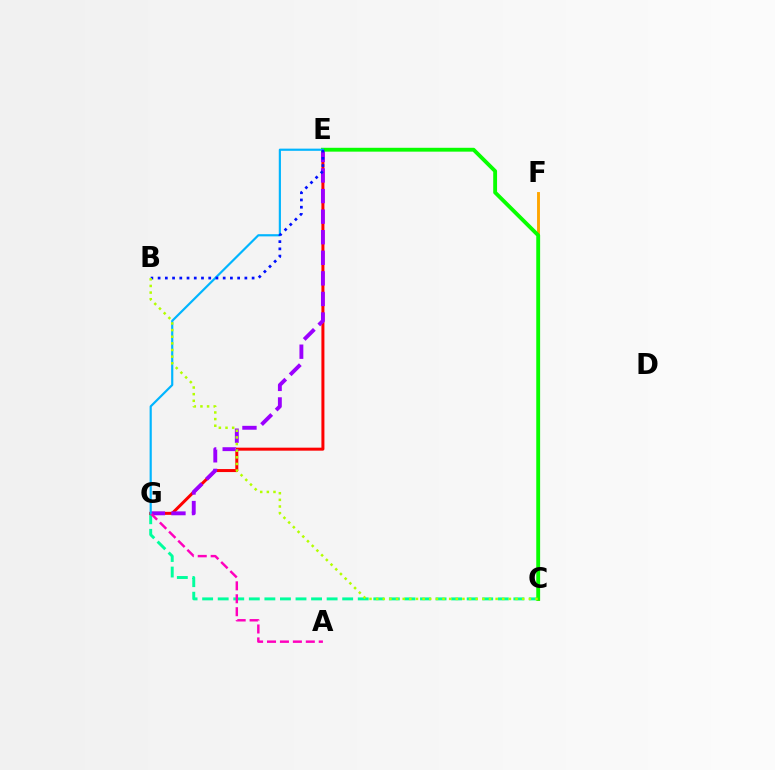{('C', 'G'): [{'color': '#00ff9d', 'line_style': 'dashed', 'thickness': 2.11}], ('C', 'F'): [{'color': '#ffa500', 'line_style': 'solid', 'thickness': 2.09}], ('E', 'G'): [{'color': '#ff0000', 'line_style': 'solid', 'thickness': 2.16}, {'color': '#9b00ff', 'line_style': 'dashed', 'thickness': 2.79}, {'color': '#00b5ff', 'line_style': 'solid', 'thickness': 1.57}], ('A', 'G'): [{'color': '#ff00bd', 'line_style': 'dashed', 'thickness': 1.76}], ('C', 'E'): [{'color': '#08ff00', 'line_style': 'solid', 'thickness': 2.78}], ('B', 'E'): [{'color': '#0010ff', 'line_style': 'dotted', 'thickness': 1.96}], ('B', 'C'): [{'color': '#b3ff00', 'line_style': 'dotted', 'thickness': 1.8}]}